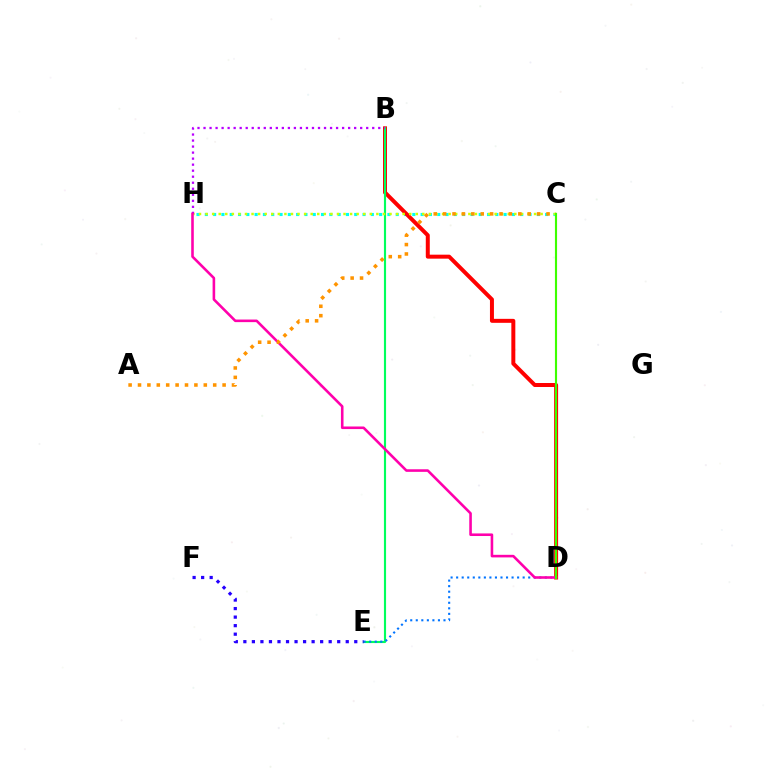{('C', 'H'): [{'color': '#00fff6', 'line_style': 'dotted', 'thickness': 2.26}, {'color': '#d1ff00', 'line_style': 'dotted', 'thickness': 1.78}], ('B', 'D'): [{'color': '#ff0000', 'line_style': 'solid', 'thickness': 2.87}], ('B', 'E'): [{'color': '#00ff5c', 'line_style': 'solid', 'thickness': 1.54}], ('D', 'E'): [{'color': '#0074ff', 'line_style': 'dotted', 'thickness': 1.51}], ('E', 'F'): [{'color': '#2500ff', 'line_style': 'dotted', 'thickness': 2.32}], ('B', 'H'): [{'color': '#b900ff', 'line_style': 'dotted', 'thickness': 1.64}], ('D', 'H'): [{'color': '#ff00ac', 'line_style': 'solid', 'thickness': 1.86}], ('A', 'C'): [{'color': '#ff9400', 'line_style': 'dotted', 'thickness': 2.55}], ('C', 'D'): [{'color': '#3dff00', 'line_style': 'solid', 'thickness': 1.54}]}